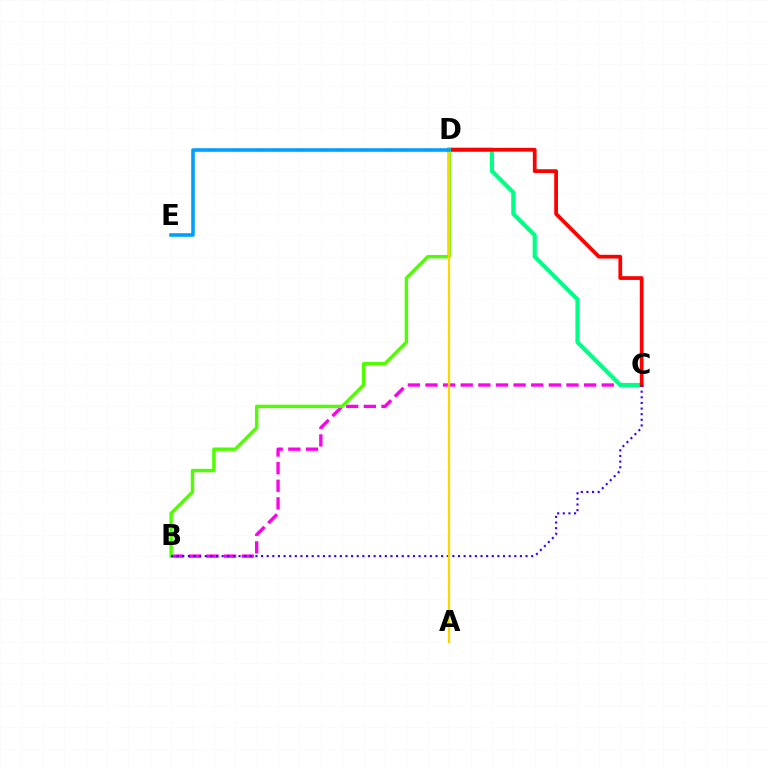{('B', 'C'): [{'color': '#ff00ed', 'line_style': 'dashed', 'thickness': 2.39}, {'color': '#3700ff', 'line_style': 'dotted', 'thickness': 1.53}], ('C', 'D'): [{'color': '#00ff86', 'line_style': 'solid', 'thickness': 3.0}, {'color': '#ff0000', 'line_style': 'solid', 'thickness': 2.7}], ('B', 'D'): [{'color': '#4fff00', 'line_style': 'solid', 'thickness': 2.45}], ('A', 'D'): [{'color': '#ffd500', 'line_style': 'solid', 'thickness': 1.67}], ('D', 'E'): [{'color': '#009eff', 'line_style': 'solid', 'thickness': 2.58}]}